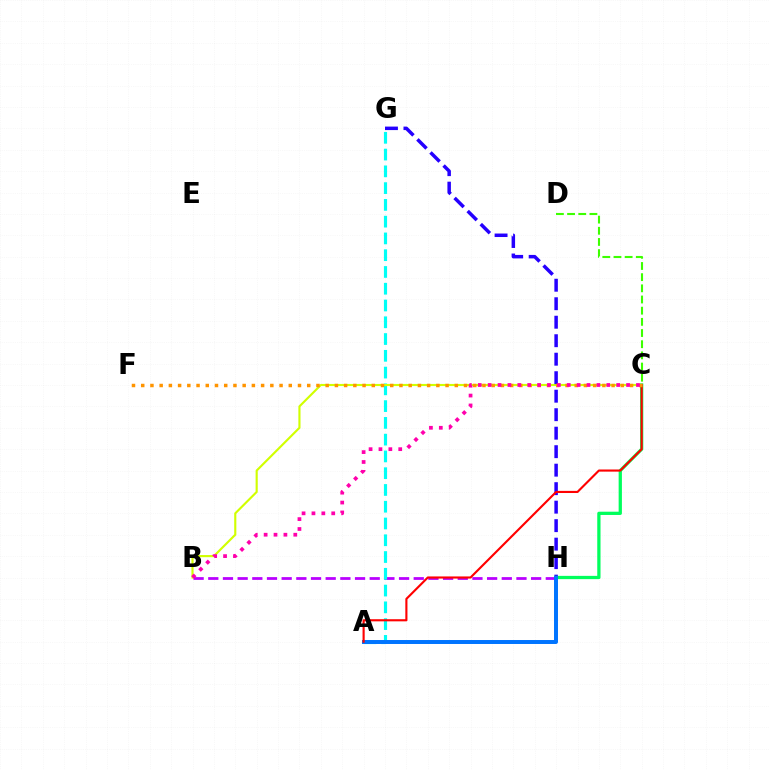{('B', 'H'): [{'color': '#b900ff', 'line_style': 'dashed', 'thickness': 1.99}], ('C', 'D'): [{'color': '#3dff00', 'line_style': 'dashed', 'thickness': 1.52}], ('A', 'G'): [{'color': '#00fff6', 'line_style': 'dashed', 'thickness': 2.28}], ('B', 'C'): [{'color': '#d1ff00', 'line_style': 'solid', 'thickness': 1.54}, {'color': '#ff00ac', 'line_style': 'dotted', 'thickness': 2.69}], ('G', 'H'): [{'color': '#2500ff', 'line_style': 'dashed', 'thickness': 2.51}], ('C', 'H'): [{'color': '#00ff5c', 'line_style': 'solid', 'thickness': 2.35}], ('A', 'H'): [{'color': '#0074ff', 'line_style': 'solid', 'thickness': 2.86}], ('A', 'C'): [{'color': '#ff0000', 'line_style': 'solid', 'thickness': 1.53}], ('C', 'F'): [{'color': '#ff9400', 'line_style': 'dotted', 'thickness': 2.51}]}